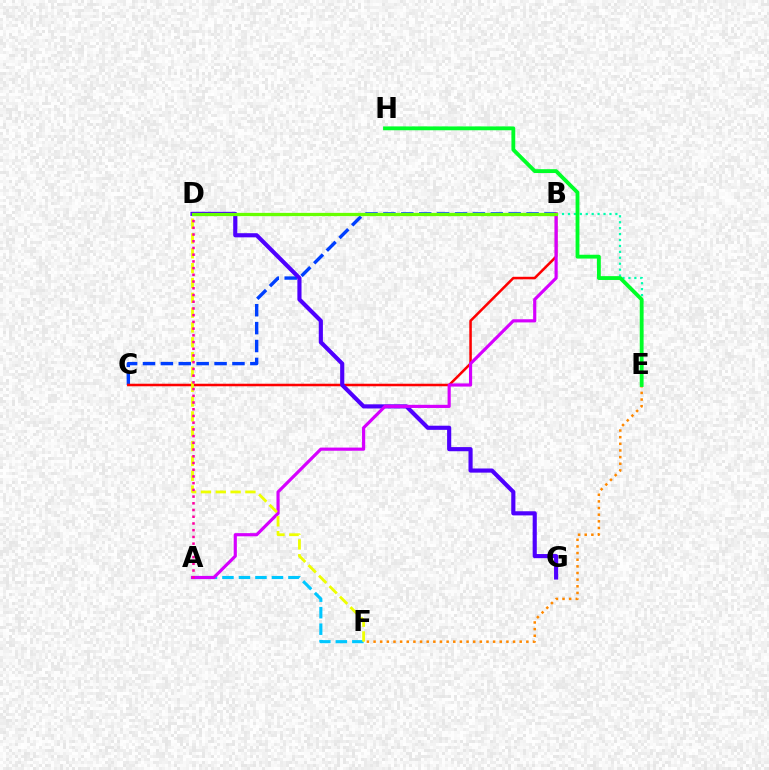{('B', 'E'): [{'color': '#00ffaf', 'line_style': 'dotted', 'thickness': 1.61}], ('E', 'F'): [{'color': '#ff8800', 'line_style': 'dotted', 'thickness': 1.8}], ('B', 'C'): [{'color': '#003fff', 'line_style': 'dashed', 'thickness': 2.43}, {'color': '#ff0000', 'line_style': 'solid', 'thickness': 1.83}], ('A', 'F'): [{'color': '#00c7ff', 'line_style': 'dashed', 'thickness': 2.24}], ('E', 'H'): [{'color': '#00ff27', 'line_style': 'solid', 'thickness': 2.76}], ('D', 'G'): [{'color': '#4f00ff', 'line_style': 'solid', 'thickness': 2.98}], ('A', 'B'): [{'color': '#d600ff', 'line_style': 'solid', 'thickness': 2.28}], ('D', 'F'): [{'color': '#eeff00', 'line_style': 'dashed', 'thickness': 2.01}], ('A', 'D'): [{'color': '#ff00a0', 'line_style': 'dotted', 'thickness': 1.83}], ('B', 'D'): [{'color': '#66ff00', 'line_style': 'solid', 'thickness': 2.34}]}